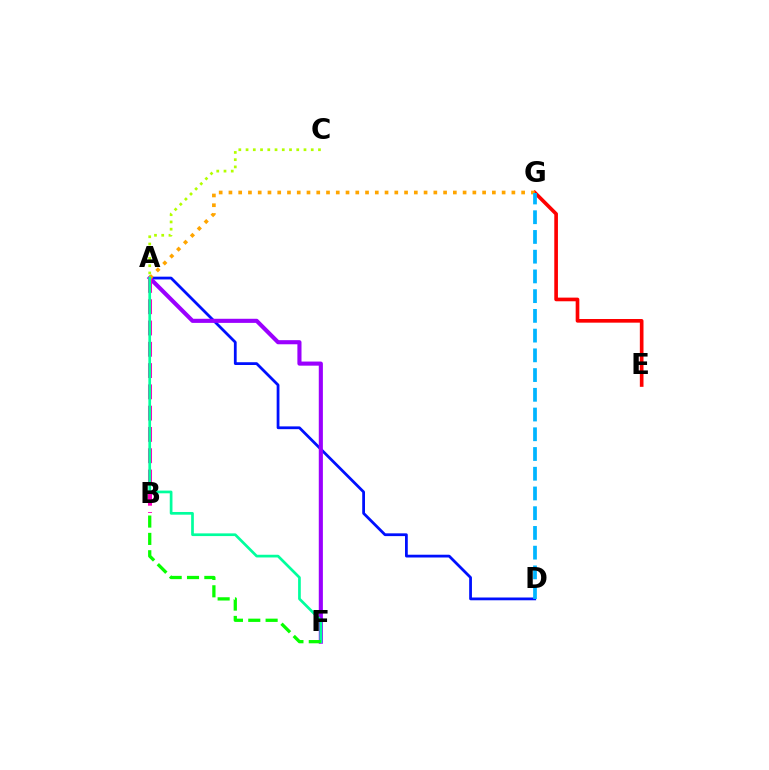{('A', 'D'): [{'color': '#0010ff', 'line_style': 'solid', 'thickness': 2.0}], ('A', 'F'): [{'color': '#9b00ff', 'line_style': 'solid', 'thickness': 2.96}, {'color': '#00ff9d', 'line_style': 'solid', 'thickness': 1.95}], ('E', 'G'): [{'color': '#ff0000', 'line_style': 'solid', 'thickness': 2.63}], ('A', 'B'): [{'color': '#ff00bd', 'line_style': 'dashed', 'thickness': 2.89}], ('A', 'G'): [{'color': '#ffa500', 'line_style': 'dotted', 'thickness': 2.65}], ('B', 'F'): [{'color': '#08ff00', 'line_style': 'dashed', 'thickness': 2.36}], ('D', 'G'): [{'color': '#00b5ff', 'line_style': 'dashed', 'thickness': 2.68}], ('A', 'C'): [{'color': '#b3ff00', 'line_style': 'dotted', 'thickness': 1.97}]}